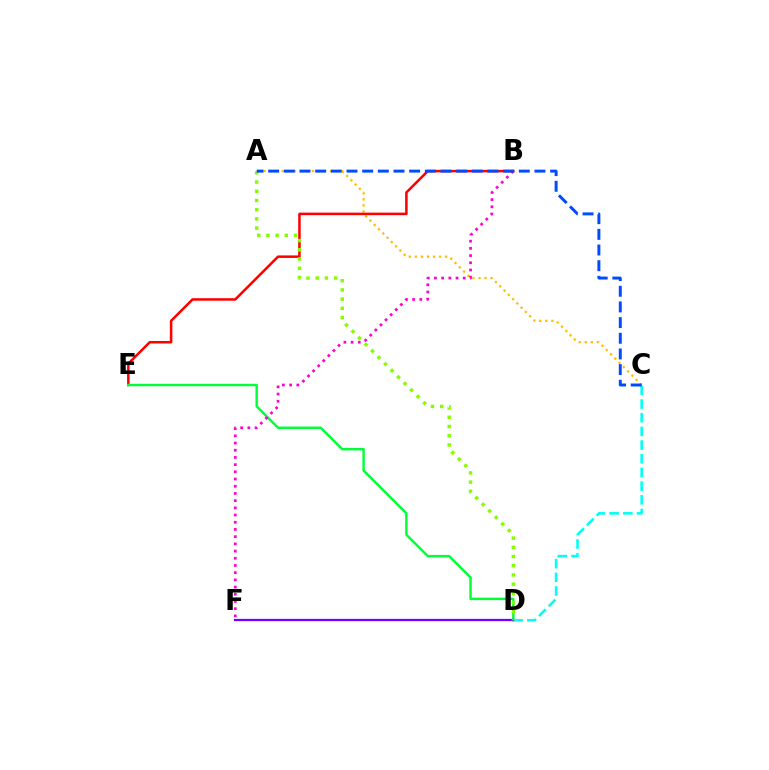{('A', 'C'): [{'color': '#ffbd00', 'line_style': 'dotted', 'thickness': 1.64}, {'color': '#004bff', 'line_style': 'dashed', 'thickness': 2.13}], ('B', 'E'): [{'color': '#ff0000', 'line_style': 'solid', 'thickness': 1.82}], ('D', 'E'): [{'color': '#00ff39', 'line_style': 'solid', 'thickness': 1.76}], ('C', 'D'): [{'color': '#00fff6', 'line_style': 'dashed', 'thickness': 1.86}], ('D', 'F'): [{'color': '#7200ff', 'line_style': 'solid', 'thickness': 1.63}], ('A', 'D'): [{'color': '#84ff00', 'line_style': 'dotted', 'thickness': 2.5}], ('B', 'F'): [{'color': '#ff00cf', 'line_style': 'dotted', 'thickness': 1.96}]}